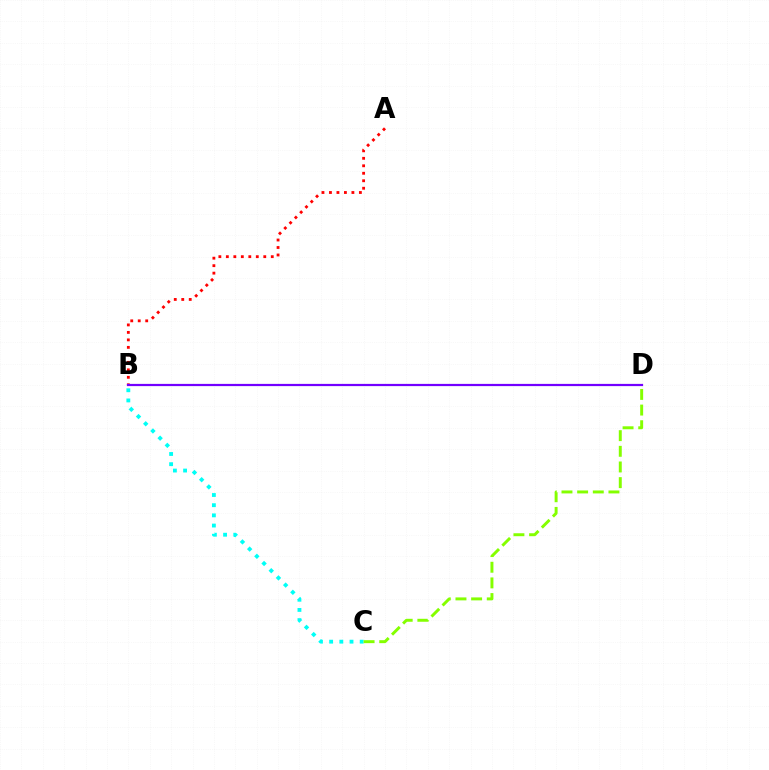{('B', 'C'): [{'color': '#00fff6', 'line_style': 'dotted', 'thickness': 2.77}], ('A', 'B'): [{'color': '#ff0000', 'line_style': 'dotted', 'thickness': 2.03}], ('B', 'D'): [{'color': '#7200ff', 'line_style': 'solid', 'thickness': 1.6}], ('C', 'D'): [{'color': '#84ff00', 'line_style': 'dashed', 'thickness': 2.13}]}